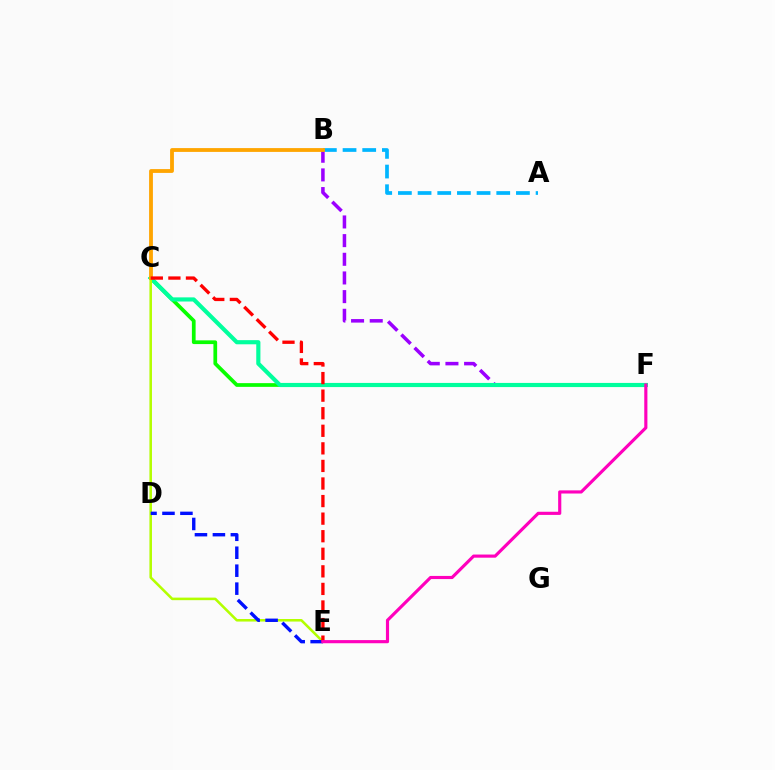{('B', 'F'): [{'color': '#9b00ff', 'line_style': 'dashed', 'thickness': 2.54}], ('C', 'F'): [{'color': '#08ff00', 'line_style': 'solid', 'thickness': 2.68}, {'color': '#00ff9d', 'line_style': 'solid', 'thickness': 2.99}], ('A', 'B'): [{'color': '#00b5ff', 'line_style': 'dashed', 'thickness': 2.67}], ('C', 'E'): [{'color': '#b3ff00', 'line_style': 'solid', 'thickness': 1.84}, {'color': '#ff0000', 'line_style': 'dashed', 'thickness': 2.39}], ('D', 'E'): [{'color': '#0010ff', 'line_style': 'dashed', 'thickness': 2.44}], ('B', 'C'): [{'color': '#ffa500', 'line_style': 'solid', 'thickness': 2.74}], ('E', 'F'): [{'color': '#ff00bd', 'line_style': 'solid', 'thickness': 2.27}]}